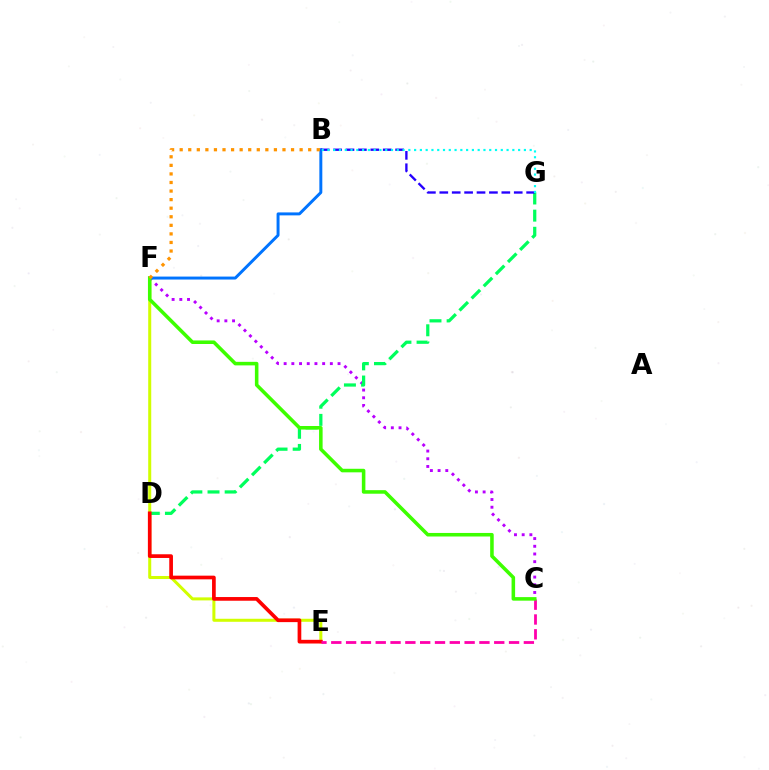{('E', 'F'): [{'color': '#d1ff00', 'line_style': 'solid', 'thickness': 2.18}], ('C', 'F'): [{'color': '#b900ff', 'line_style': 'dotted', 'thickness': 2.09}, {'color': '#3dff00', 'line_style': 'solid', 'thickness': 2.56}], ('D', 'G'): [{'color': '#00ff5c', 'line_style': 'dashed', 'thickness': 2.33}], ('B', 'F'): [{'color': '#0074ff', 'line_style': 'solid', 'thickness': 2.13}, {'color': '#ff9400', 'line_style': 'dotted', 'thickness': 2.33}], ('B', 'G'): [{'color': '#2500ff', 'line_style': 'dashed', 'thickness': 1.69}, {'color': '#00fff6', 'line_style': 'dotted', 'thickness': 1.57}], ('D', 'E'): [{'color': '#ff0000', 'line_style': 'solid', 'thickness': 2.66}], ('C', 'E'): [{'color': '#ff00ac', 'line_style': 'dashed', 'thickness': 2.01}]}